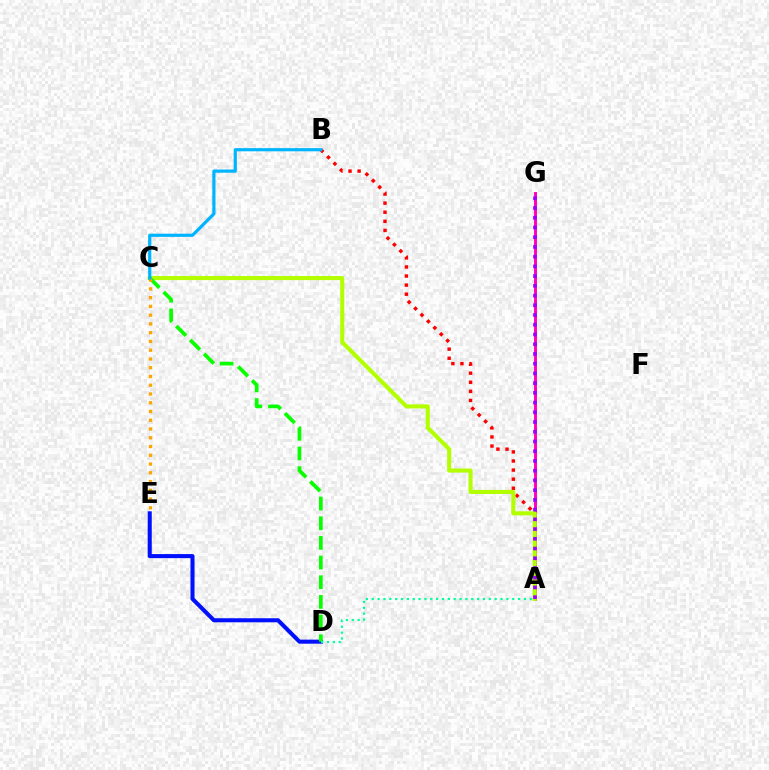{('A', 'B'): [{'color': '#ff0000', 'line_style': 'dotted', 'thickness': 2.47}], ('A', 'G'): [{'color': '#ff00bd', 'line_style': 'solid', 'thickness': 2.1}, {'color': '#9b00ff', 'line_style': 'dotted', 'thickness': 2.64}], ('A', 'C'): [{'color': '#b3ff00', 'line_style': 'solid', 'thickness': 2.93}], ('D', 'E'): [{'color': '#0010ff', 'line_style': 'solid', 'thickness': 2.93}], ('C', 'D'): [{'color': '#08ff00', 'line_style': 'dashed', 'thickness': 2.67}], ('C', 'E'): [{'color': '#ffa500', 'line_style': 'dotted', 'thickness': 2.38}], ('B', 'C'): [{'color': '#00b5ff', 'line_style': 'solid', 'thickness': 2.3}], ('A', 'D'): [{'color': '#00ff9d', 'line_style': 'dotted', 'thickness': 1.59}]}